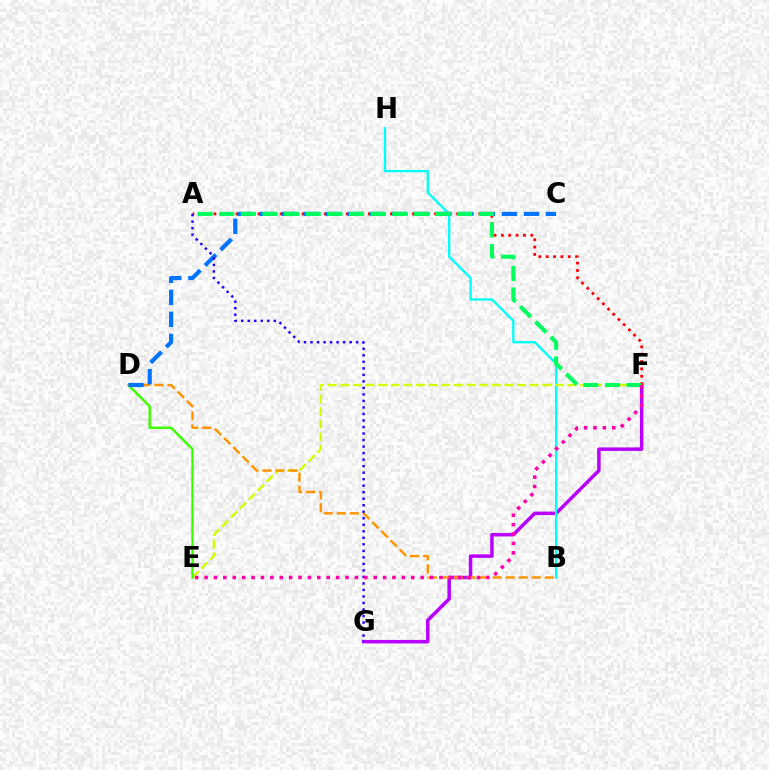{('F', 'G'): [{'color': '#b900ff', 'line_style': 'solid', 'thickness': 2.52}], ('B', 'H'): [{'color': '#00fff6', 'line_style': 'solid', 'thickness': 1.68}], ('E', 'F'): [{'color': '#d1ff00', 'line_style': 'dashed', 'thickness': 1.71}, {'color': '#ff00ac', 'line_style': 'dotted', 'thickness': 2.55}], ('A', 'F'): [{'color': '#ff0000', 'line_style': 'dotted', 'thickness': 2.0}, {'color': '#00ff5c', 'line_style': 'dashed', 'thickness': 2.94}], ('D', 'E'): [{'color': '#3dff00', 'line_style': 'solid', 'thickness': 1.77}], ('B', 'D'): [{'color': '#ff9400', 'line_style': 'dashed', 'thickness': 1.77}], ('C', 'D'): [{'color': '#0074ff', 'line_style': 'dashed', 'thickness': 2.99}], ('A', 'G'): [{'color': '#2500ff', 'line_style': 'dotted', 'thickness': 1.77}]}